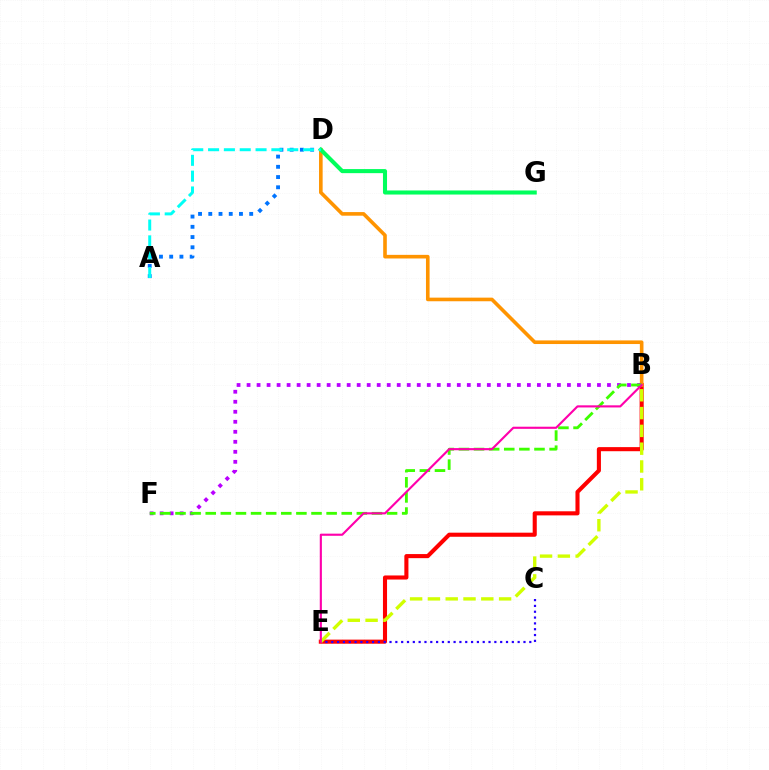{('B', 'E'): [{'color': '#ff0000', 'line_style': 'solid', 'thickness': 2.94}, {'color': '#d1ff00', 'line_style': 'dashed', 'thickness': 2.42}, {'color': '#ff00ac', 'line_style': 'solid', 'thickness': 1.53}], ('A', 'D'): [{'color': '#0074ff', 'line_style': 'dotted', 'thickness': 2.78}, {'color': '#00fff6', 'line_style': 'dashed', 'thickness': 2.15}], ('B', 'D'): [{'color': '#ff9400', 'line_style': 'solid', 'thickness': 2.6}], ('B', 'F'): [{'color': '#b900ff', 'line_style': 'dotted', 'thickness': 2.72}, {'color': '#3dff00', 'line_style': 'dashed', 'thickness': 2.05}], ('C', 'E'): [{'color': '#2500ff', 'line_style': 'dotted', 'thickness': 1.58}], ('D', 'G'): [{'color': '#00ff5c', 'line_style': 'solid', 'thickness': 2.93}]}